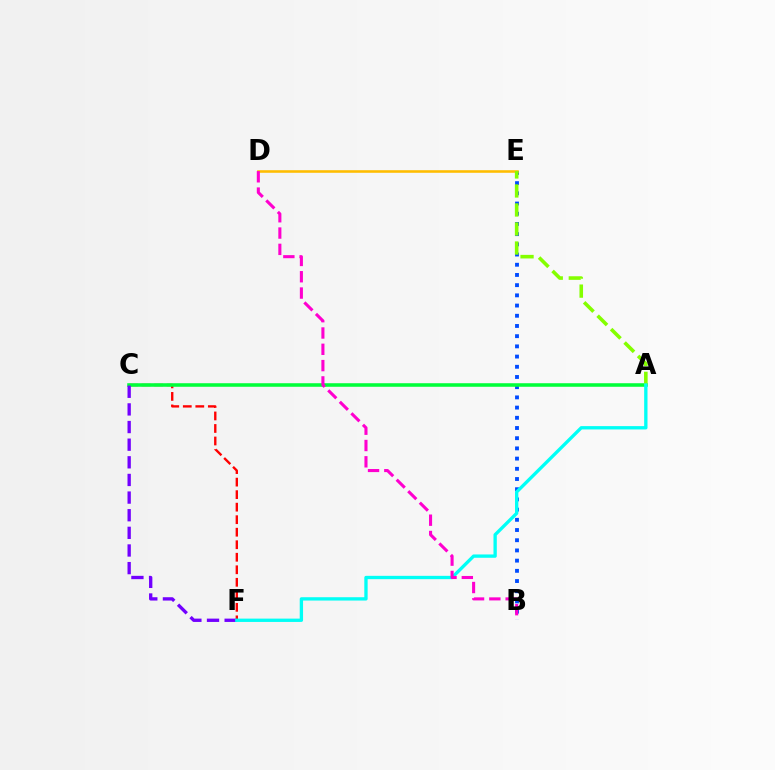{('C', 'F'): [{'color': '#ff0000', 'line_style': 'dashed', 'thickness': 1.7}, {'color': '#7200ff', 'line_style': 'dashed', 'thickness': 2.4}], ('B', 'E'): [{'color': '#004bff', 'line_style': 'dotted', 'thickness': 2.77}], ('D', 'E'): [{'color': '#ffbd00', 'line_style': 'solid', 'thickness': 1.85}], ('A', 'C'): [{'color': '#00ff39', 'line_style': 'solid', 'thickness': 2.55}], ('A', 'E'): [{'color': '#84ff00', 'line_style': 'dashed', 'thickness': 2.58}], ('A', 'F'): [{'color': '#00fff6', 'line_style': 'solid', 'thickness': 2.39}], ('B', 'D'): [{'color': '#ff00cf', 'line_style': 'dashed', 'thickness': 2.21}]}